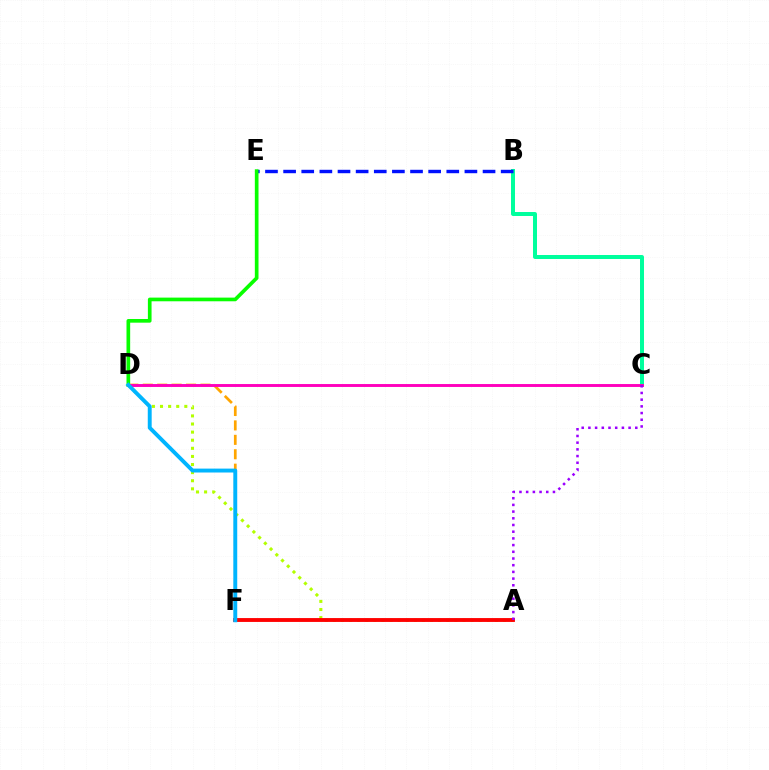{('D', 'F'): [{'color': '#ffa500', 'line_style': 'dashed', 'thickness': 1.96}, {'color': '#00b5ff', 'line_style': 'solid', 'thickness': 2.81}], ('B', 'C'): [{'color': '#00ff9d', 'line_style': 'solid', 'thickness': 2.87}], ('A', 'D'): [{'color': '#b3ff00', 'line_style': 'dotted', 'thickness': 2.2}], ('B', 'E'): [{'color': '#0010ff', 'line_style': 'dashed', 'thickness': 2.46}], ('A', 'F'): [{'color': '#ff0000', 'line_style': 'solid', 'thickness': 2.78}], ('D', 'E'): [{'color': '#08ff00', 'line_style': 'solid', 'thickness': 2.64}], ('C', 'D'): [{'color': '#ff00bd', 'line_style': 'solid', 'thickness': 2.1}], ('A', 'C'): [{'color': '#9b00ff', 'line_style': 'dotted', 'thickness': 1.82}]}